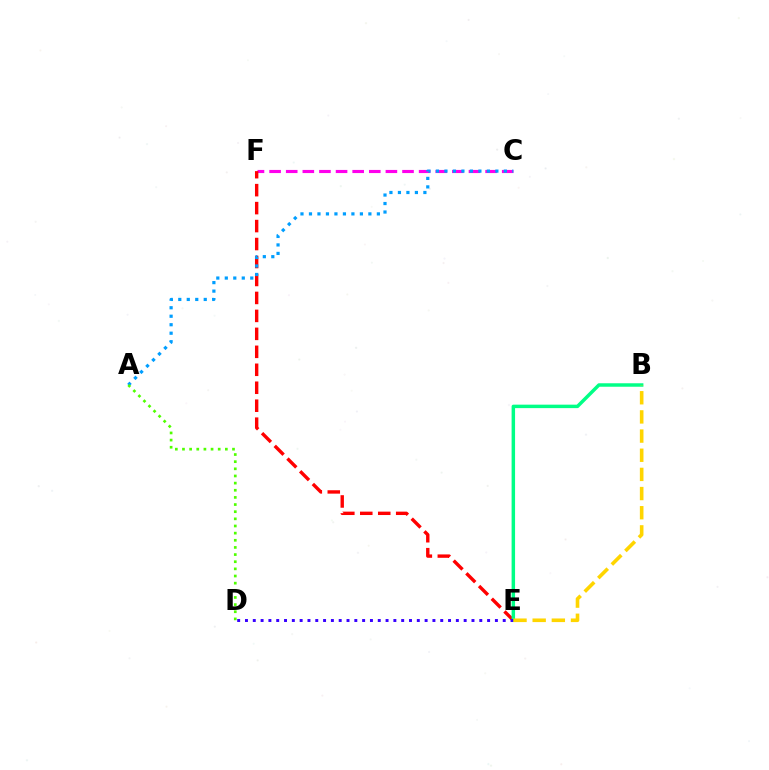{('C', 'F'): [{'color': '#ff00ed', 'line_style': 'dashed', 'thickness': 2.26}], ('E', 'F'): [{'color': '#ff0000', 'line_style': 'dashed', 'thickness': 2.44}], ('A', 'C'): [{'color': '#009eff', 'line_style': 'dotted', 'thickness': 2.31}], ('B', 'E'): [{'color': '#00ff86', 'line_style': 'solid', 'thickness': 2.5}, {'color': '#ffd500', 'line_style': 'dashed', 'thickness': 2.6}], ('D', 'E'): [{'color': '#3700ff', 'line_style': 'dotted', 'thickness': 2.12}], ('A', 'D'): [{'color': '#4fff00', 'line_style': 'dotted', 'thickness': 1.94}]}